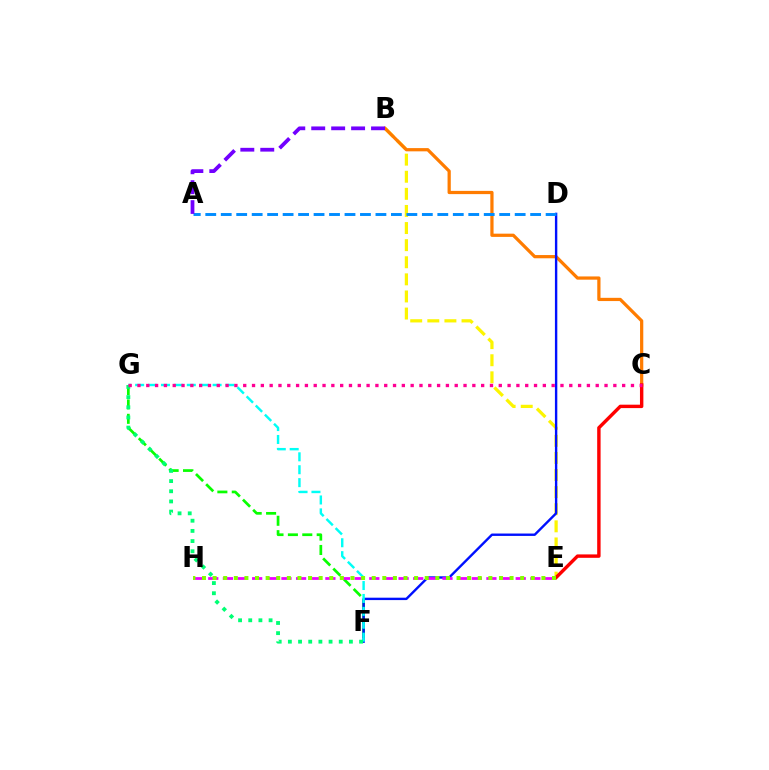{('F', 'G'): [{'color': '#08ff00', 'line_style': 'dashed', 'thickness': 1.96}, {'color': '#00fff6', 'line_style': 'dashed', 'thickness': 1.75}, {'color': '#00ff74', 'line_style': 'dotted', 'thickness': 2.76}], ('B', 'E'): [{'color': '#fcf500', 'line_style': 'dashed', 'thickness': 2.32}], ('B', 'C'): [{'color': '#ff7c00', 'line_style': 'solid', 'thickness': 2.33}], ('D', 'F'): [{'color': '#0010ff', 'line_style': 'solid', 'thickness': 1.72}], ('A', 'D'): [{'color': '#008cff', 'line_style': 'dashed', 'thickness': 2.1}], ('E', 'H'): [{'color': '#ee00ff', 'line_style': 'dashed', 'thickness': 1.99}, {'color': '#84ff00', 'line_style': 'dotted', 'thickness': 2.88}], ('C', 'E'): [{'color': '#ff0000', 'line_style': 'solid', 'thickness': 2.46}], ('A', 'B'): [{'color': '#7200ff', 'line_style': 'dashed', 'thickness': 2.71}], ('C', 'G'): [{'color': '#ff0094', 'line_style': 'dotted', 'thickness': 2.39}]}